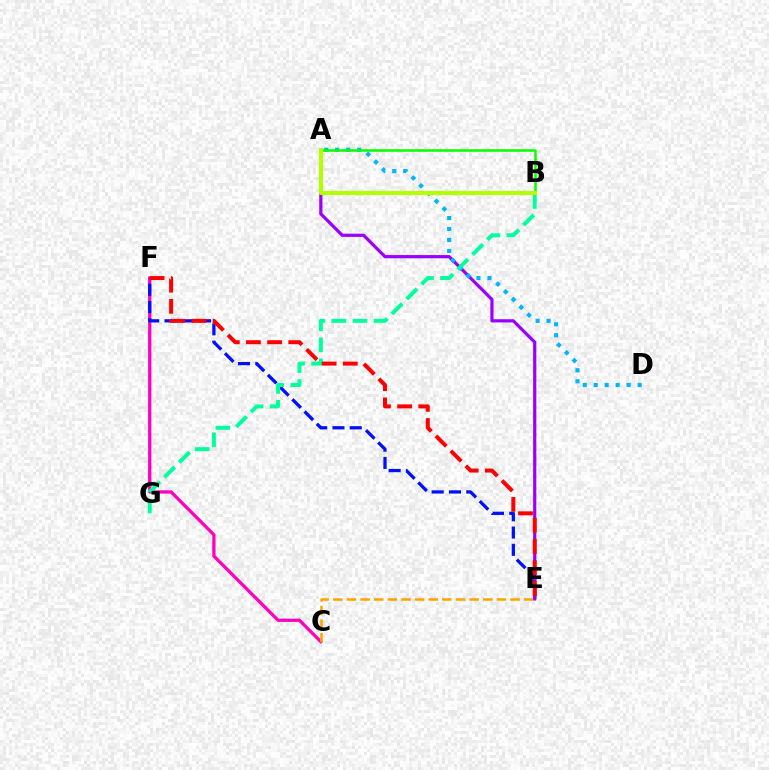{('C', 'F'): [{'color': '#ff00bd', 'line_style': 'solid', 'thickness': 2.34}], ('E', 'F'): [{'color': '#0010ff', 'line_style': 'dashed', 'thickness': 2.35}, {'color': '#ff0000', 'line_style': 'dashed', 'thickness': 2.87}], ('C', 'E'): [{'color': '#ffa500', 'line_style': 'dashed', 'thickness': 1.85}], ('A', 'E'): [{'color': '#9b00ff', 'line_style': 'solid', 'thickness': 2.31}], ('A', 'D'): [{'color': '#00b5ff', 'line_style': 'dotted', 'thickness': 2.98}], ('B', 'G'): [{'color': '#00ff9d', 'line_style': 'dashed', 'thickness': 2.86}], ('A', 'B'): [{'color': '#08ff00', 'line_style': 'solid', 'thickness': 1.82}, {'color': '#b3ff00', 'line_style': 'solid', 'thickness': 2.99}]}